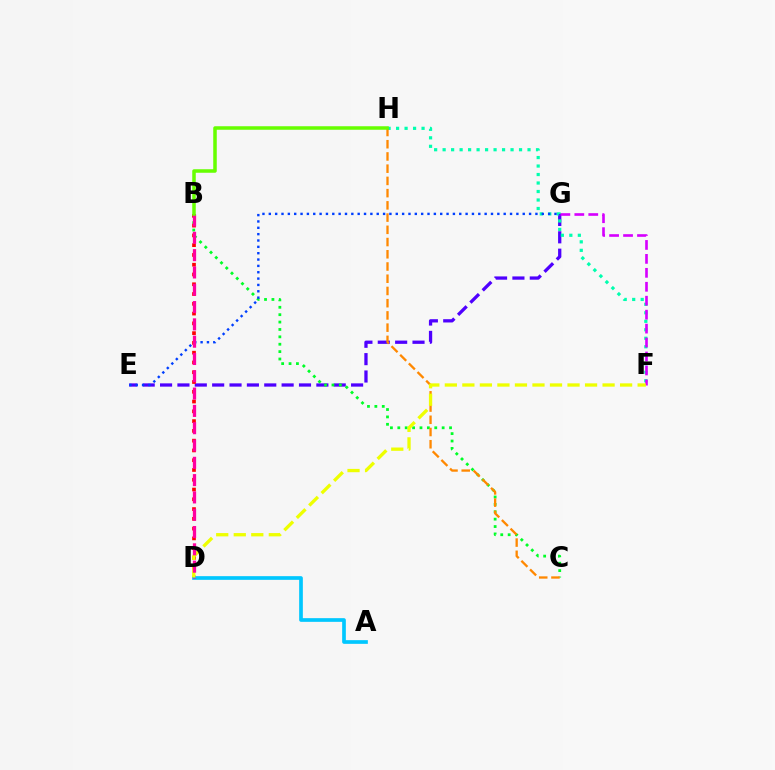{('E', 'G'): [{'color': '#4f00ff', 'line_style': 'dashed', 'thickness': 2.36}, {'color': '#003fff', 'line_style': 'dotted', 'thickness': 1.72}], ('F', 'H'): [{'color': '#00ffaf', 'line_style': 'dotted', 'thickness': 2.31}], ('B', 'C'): [{'color': '#00ff27', 'line_style': 'dotted', 'thickness': 2.01}], ('F', 'G'): [{'color': '#d600ff', 'line_style': 'dashed', 'thickness': 1.89}], ('C', 'H'): [{'color': '#ff8800', 'line_style': 'dashed', 'thickness': 1.66}], ('B', 'D'): [{'color': '#ff0000', 'line_style': 'dotted', 'thickness': 2.66}, {'color': '#ff00a0', 'line_style': 'dashed', 'thickness': 2.35}], ('A', 'D'): [{'color': '#00c7ff', 'line_style': 'solid', 'thickness': 2.65}], ('D', 'F'): [{'color': '#eeff00', 'line_style': 'dashed', 'thickness': 2.38}], ('B', 'H'): [{'color': '#66ff00', 'line_style': 'solid', 'thickness': 2.53}]}